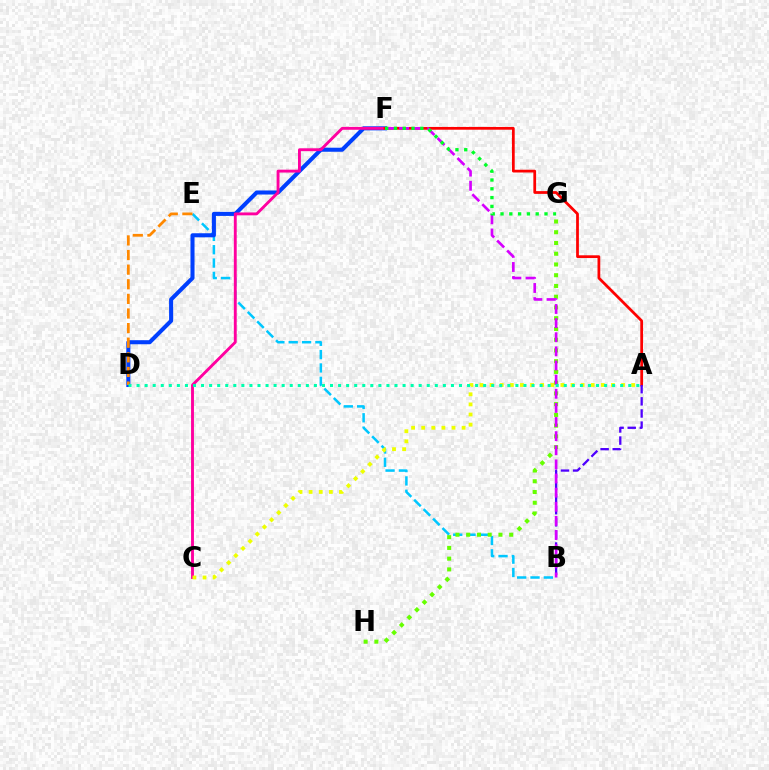{('B', 'E'): [{'color': '#00c7ff', 'line_style': 'dashed', 'thickness': 1.81}], ('D', 'F'): [{'color': '#003fff', 'line_style': 'solid', 'thickness': 2.92}], ('G', 'H'): [{'color': '#66ff00', 'line_style': 'dotted', 'thickness': 2.92}], ('C', 'F'): [{'color': '#ff00a0', 'line_style': 'solid', 'thickness': 2.07}], ('A', 'C'): [{'color': '#eeff00', 'line_style': 'dotted', 'thickness': 2.75}], ('A', 'F'): [{'color': '#ff0000', 'line_style': 'solid', 'thickness': 1.98}], ('A', 'B'): [{'color': '#4f00ff', 'line_style': 'dashed', 'thickness': 1.65}], ('B', 'F'): [{'color': '#d600ff', 'line_style': 'dashed', 'thickness': 1.92}], ('D', 'E'): [{'color': '#ff8800', 'line_style': 'dashed', 'thickness': 1.99}], ('F', 'G'): [{'color': '#00ff27', 'line_style': 'dotted', 'thickness': 2.39}], ('A', 'D'): [{'color': '#00ffaf', 'line_style': 'dotted', 'thickness': 2.19}]}